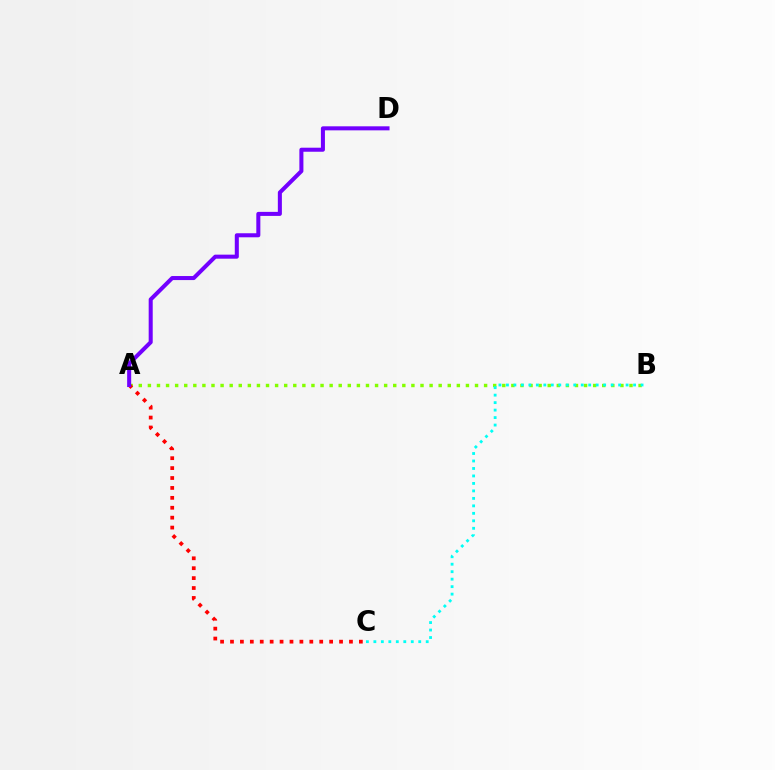{('A', 'B'): [{'color': '#84ff00', 'line_style': 'dotted', 'thickness': 2.47}], ('B', 'C'): [{'color': '#00fff6', 'line_style': 'dotted', 'thickness': 2.03}], ('A', 'C'): [{'color': '#ff0000', 'line_style': 'dotted', 'thickness': 2.69}], ('A', 'D'): [{'color': '#7200ff', 'line_style': 'solid', 'thickness': 2.91}]}